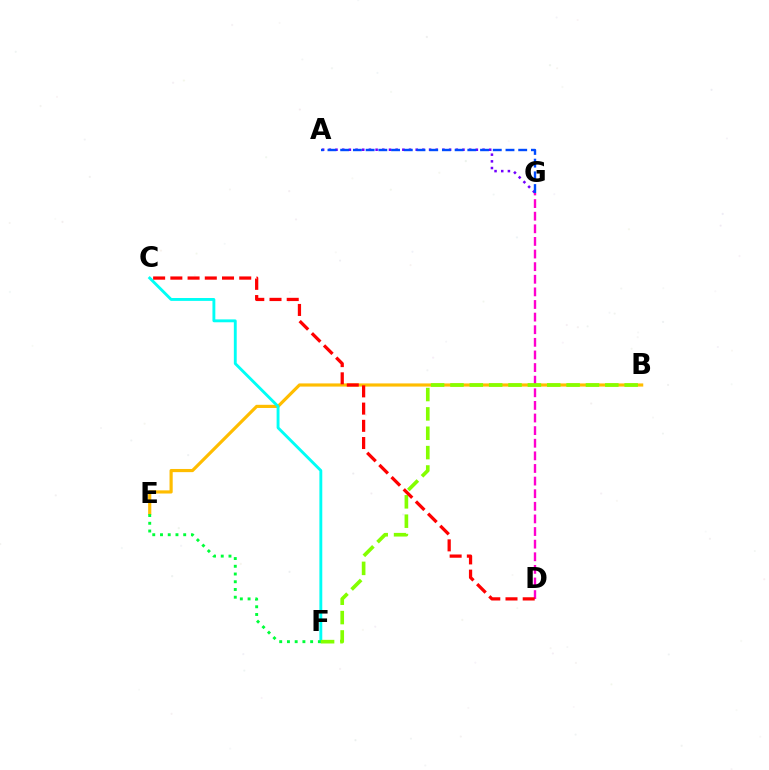{('B', 'E'): [{'color': '#ffbd00', 'line_style': 'solid', 'thickness': 2.28}], ('A', 'G'): [{'color': '#7200ff', 'line_style': 'dotted', 'thickness': 1.82}, {'color': '#004bff', 'line_style': 'dashed', 'thickness': 1.73}], ('C', 'F'): [{'color': '#00fff6', 'line_style': 'solid', 'thickness': 2.07}], ('E', 'F'): [{'color': '#00ff39', 'line_style': 'dotted', 'thickness': 2.1}], ('D', 'G'): [{'color': '#ff00cf', 'line_style': 'dashed', 'thickness': 1.71}], ('B', 'F'): [{'color': '#84ff00', 'line_style': 'dashed', 'thickness': 2.63}], ('C', 'D'): [{'color': '#ff0000', 'line_style': 'dashed', 'thickness': 2.34}]}